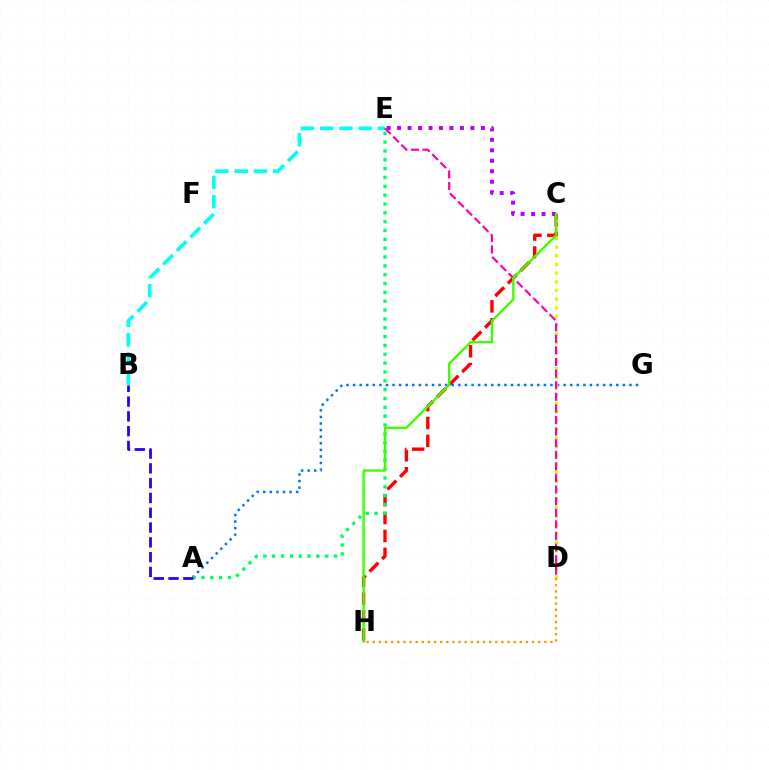{('C', 'H'): [{'color': '#ff0000', 'line_style': 'dashed', 'thickness': 2.43}, {'color': '#3dff00', 'line_style': 'solid', 'thickness': 1.7}], ('A', 'G'): [{'color': '#0074ff', 'line_style': 'dotted', 'thickness': 1.79}], ('A', 'E'): [{'color': '#00ff5c', 'line_style': 'dotted', 'thickness': 2.4}], ('C', 'D'): [{'color': '#d1ff00', 'line_style': 'dotted', 'thickness': 2.36}], ('A', 'B'): [{'color': '#2500ff', 'line_style': 'dashed', 'thickness': 2.01}], ('C', 'E'): [{'color': '#b900ff', 'line_style': 'dotted', 'thickness': 2.85}], ('D', 'H'): [{'color': '#ff9400', 'line_style': 'dotted', 'thickness': 1.66}], ('B', 'E'): [{'color': '#00fff6', 'line_style': 'dashed', 'thickness': 2.62}], ('D', 'E'): [{'color': '#ff00ac', 'line_style': 'dashed', 'thickness': 1.58}]}